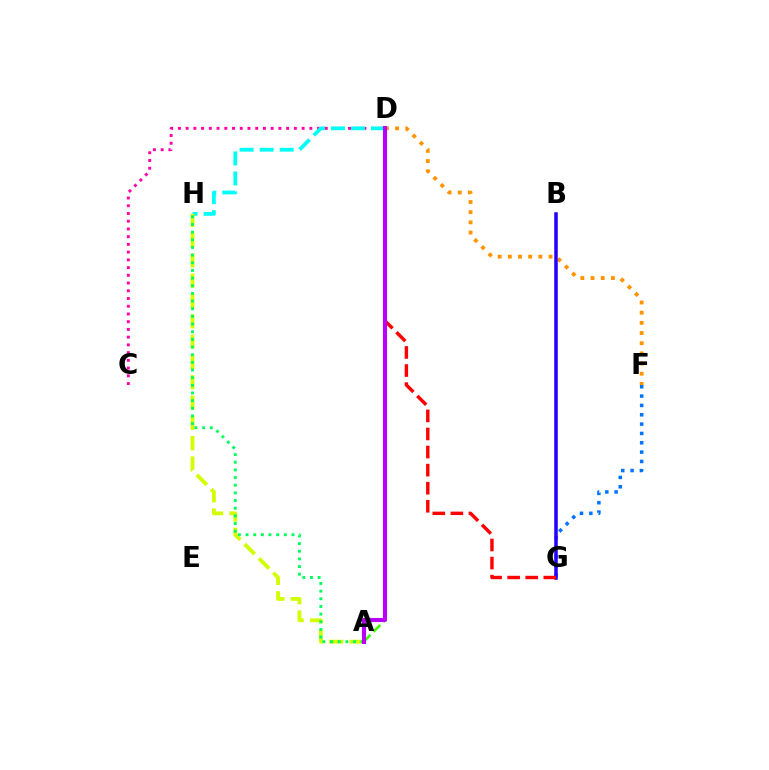{('D', 'F'): [{'color': '#ff9400', 'line_style': 'dotted', 'thickness': 2.76}], ('C', 'D'): [{'color': '#ff00ac', 'line_style': 'dotted', 'thickness': 2.1}], ('A', 'D'): [{'color': '#3dff00', 'line_style': 'dashed', 'thickness': 1.89}, {'color': '#b900ff', 'line_style': 'solid', 'thickness': 2.94}], ('D', 'H'): [{'color': '#00fff6', 'line_style': 'dashed', 'thickness': 2.72}], ('F', 'G'): [{'color': '#0074ff', 'line_style': 'dotted', 'thickness': 2.54}], ('B', 'G'): [{'color': '#2500ff', 'line_style': 'solid', 'thickness': 2.54}], ('D', 'G'): [{'color': '#ff0000', 'line_style': 'dashed', 'thickness': 2.46}], ('A', 'H'): [{'color': '#d1ff00', 'line_style': 'dashed', 'thickness': 2.76}, {'color': '#00ff5c', 'line_style': 'dotted', 'thickness': 2.08}]}